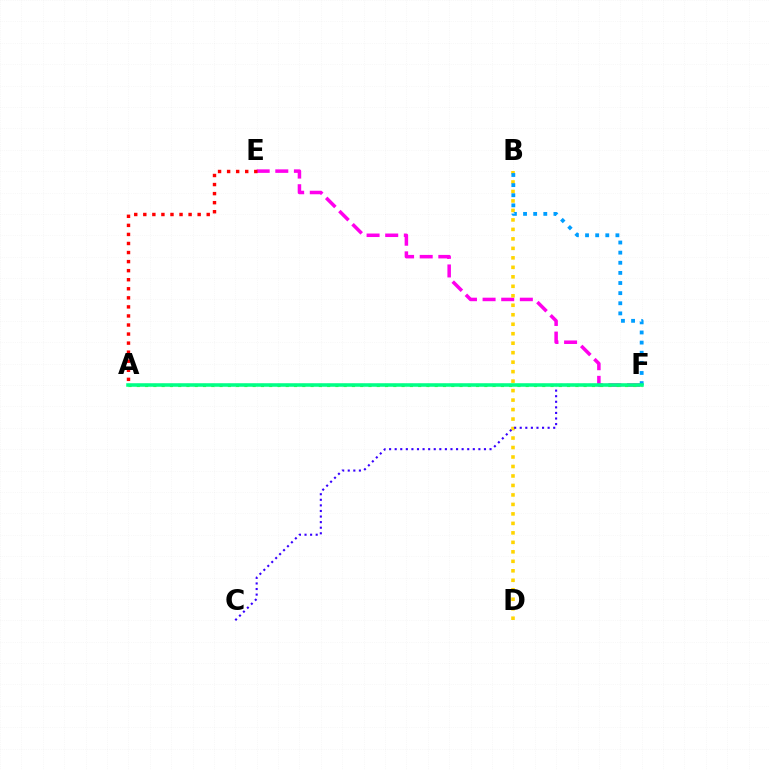{('E', 'F'): [{'color': '#ff00ed', 'line_style': 'dashed', 'thickness': 2.53}], ('A', 'E'): [{'color': '#ff0000', 'line_style': 'dotted', 'thickness': 2.46}], ('B', 'D'): [{'color': '#ffd500', 'line_style': 'dotted', 'thickness': 2.58}], ('B', 'F'): [{'color': '#009eff', 'line_style': 'dotted', 'thickness': 2.75}], ('A', 'F'): [{'color': '#4fff00', 'line_style': 'dotted', 'thickness': 2.25}, {'color': '#00ff86', 'line_style': 'solid', 'thickness': 2.55}], ('C', 'F'): [{'color': '#3700ff', 'line_style': 'dotted', 'thickness': 1.52}]}